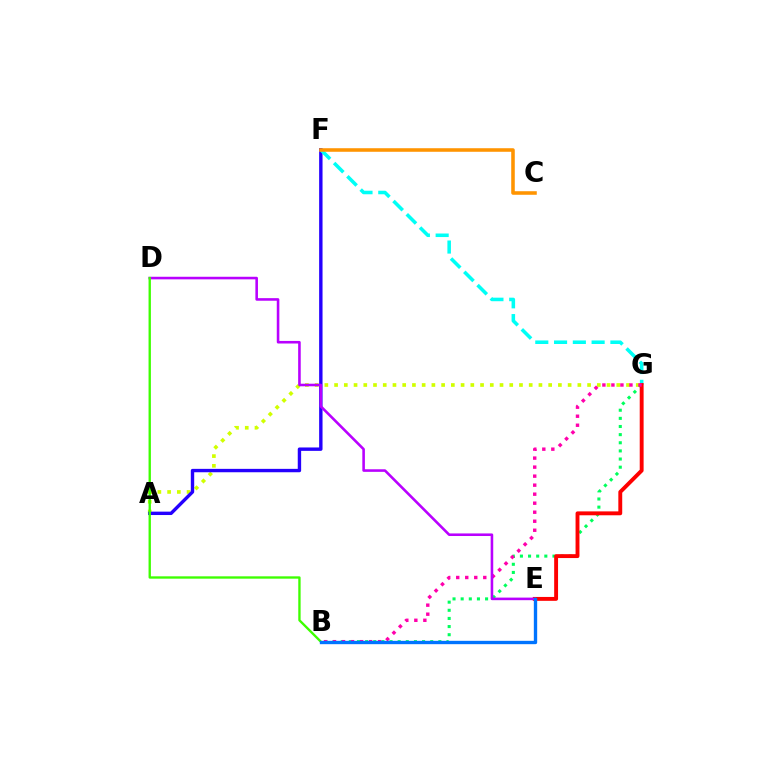{('A', 'G'): [{'color': '#d1ff00', 'line_style': 'dotted', 'thickness': 2.64}], ('A', 'F'): [{'color': '#2500ff', 'line_style': 'solid', 'thickness': 2.44}], ('F', 'G'): [{'color': '#00fff6', 'line_style': 'dashed', 'thickness': 2.55}], ('B', 'G'): [{'color': '#00ff5c', 'line_style': 'dotted', 'thickness': 2.21}, {'color': '#ff00ac', 'line_style': 'dotted', 'thickness': 2.45}], ('E', 'G'): [{'color': '#ff0000', 'line_style': 'solid', 'thickness': 2.8}], ('D', 'E'): [{'color': '#b900ff', 'line_style': 'solid', 'thickness': 1.86}], ('C', 'F'): [{'color': '#ff9400', 'line_style': 'solid', 'thickness': 2.56}], ('B', 'D'): [{'color': '#3dff00', 'line_style': 'solid', 'thickness': 1.69}], ('B', 'E'): [{'color': '#0074ff', 'line_style': 'solid', 'thickness': 2.41}]}